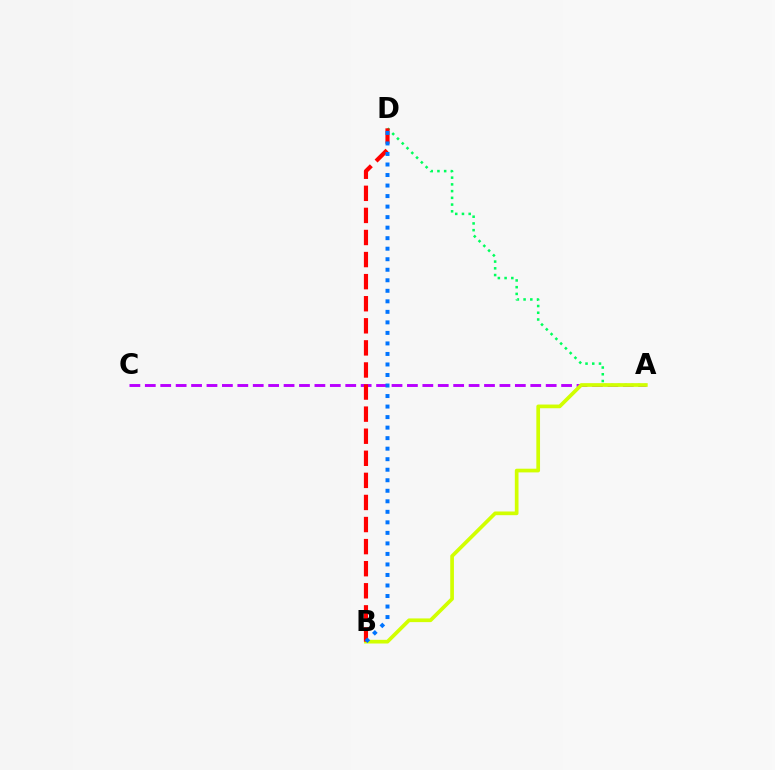{('A', 'C'): [{'color': '#b900ff', 'line_style': 'dashed', 'thickness': 2.09}], ('A', 'D'): [{'color': '#00ff5c', 'line_style': 'dotted', 'thickness': 1.83}], ('A', 'B'): [{'color': '#d1ff00', 'line_style': 'solid', 'thickness': 2.66}], ('B', 'D'): [{'color': '#ff0000', 'line_style': 'dashed', 'thickness': 3.0}, {'color': '#0074ff', 'line_style': 'dotted', 'thickness': 2.86}]}